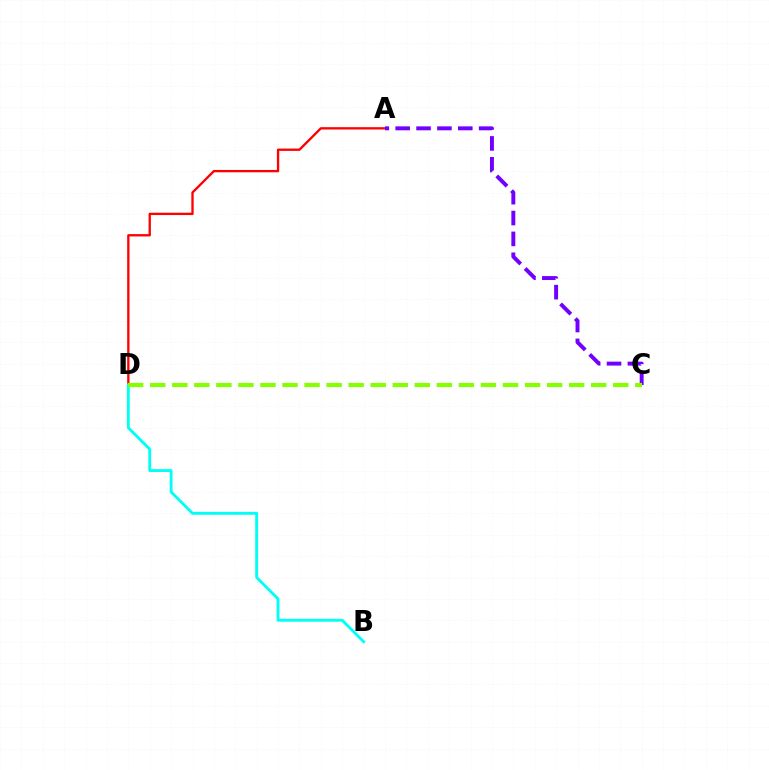{('A', 'D'): [{'color': '#ff0000', 'line_style': 'solid', 'thickness': 1.67}], ('A', 'C'): [{'color': '#7200ff', 'line_style': 'dashed', 'thickness': 2.84}], ('B', 'D'): [{'color': '#00fff6', 'line_style': 'solid', 'thickness': 2.07}], ('C', 'D'): [{'color': '#84ff00', 'line_style': 'dashed', 'thickness': 3.0}]}